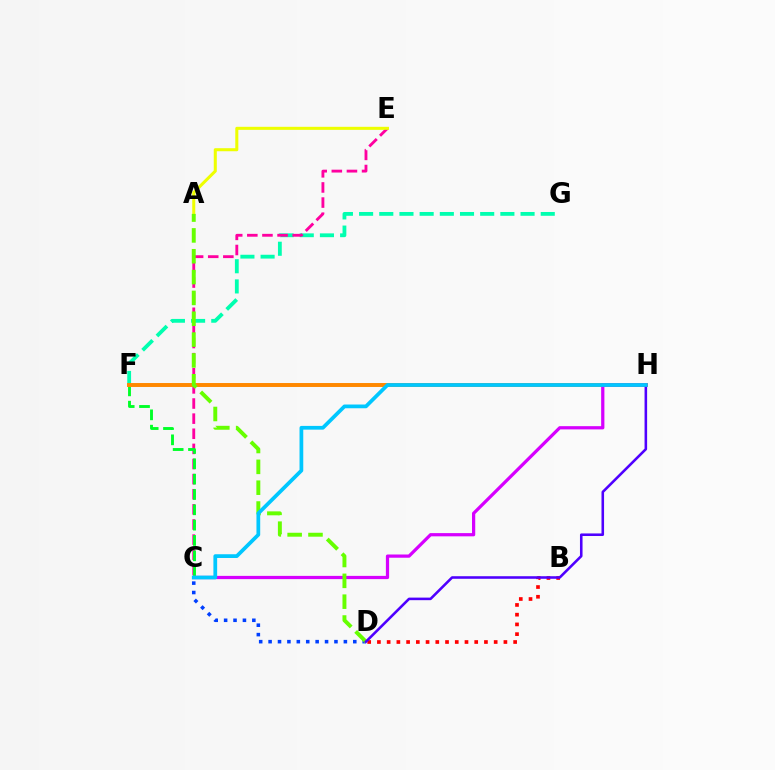{('F', 'G'): [{'color': '#00ffaf', 'line_style': 'dashed', 'thickness': 2.74}], ('C', 'E'): [{'color': '#ff00a0', 'line_style': 'dashed', 'thickness': 2.05}], ('B', 'D'): [{'color': '#ff0000', 'line_style': 'dotted', 'thickness': 2.64}], ('A', 'E'): [{'color': '#eeff00', 'line_style': 'solid', 'thickness': 2.19}], ('C', 'D'): [{'color': '#003fff', 'line_style': 'dotted', 'thickness': 2.56}], ('C', 'F'): [{'color': '#00ff27', 'line_style': 'dashed', 'thickness': 2.08}], ('F', 'H'): [{'color': '#ff8800', 'line_style': 'solid', 'thickness': 2.84}], ('C', 'H'): [{'color': '#d600ff', 'line_style': 'solid', 'thickness': 2.33}, {'color': '#00c7ff', 'line_style': 'solid', 'thickness': 2.7}], ('A', 'D'): [{'color': '#66ff00', 'line_style': 'dashed', 'thickness': 2.83}], ('D', 'H'): [{'color': '#4f00ff', 'line_style': 'solid', 'thickness': 1.85}]}